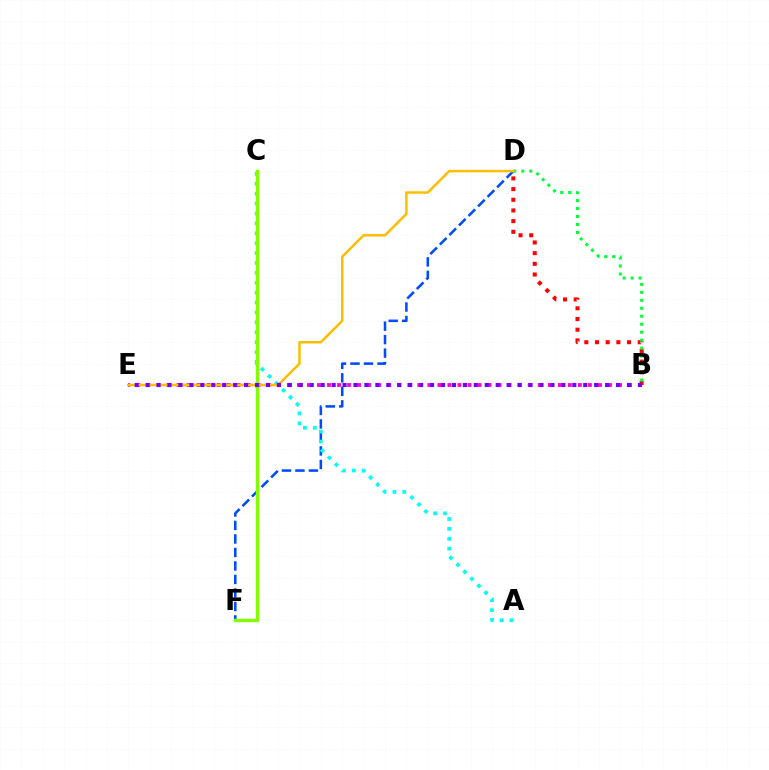{('D', 'F'): [{'color': '#004bff', 'line_style': 'dashed', 'thickness': 1.83}], ('A', 'C'): [{'color': '#00fff6', 'line_style': 'dotted', 'thickness': 2.69}], ('B', 'D'): [{'color': '#ff0000', 'line_style': 'dotted', 'thickness': 2.9}, {'color': '#00ff39', 'line_style': 'dotted', 'thickness': 2.16}], ('B', 'E'): [{'color': '#ff00cf', 'line_style': 'dotted', 'thickness': 2.73}, {'color': '#7200ff', 'line_style': 'dotted', 'thickness': 2.97}], ('D', 'E'): [{'color': '#ffbd00', 'line_style': 'solid', 'thickness': 1.79}], ('C', 'F'): [{'color': '#84ff00', 'line_style': 'solid', 'thickness': 2.45}]}